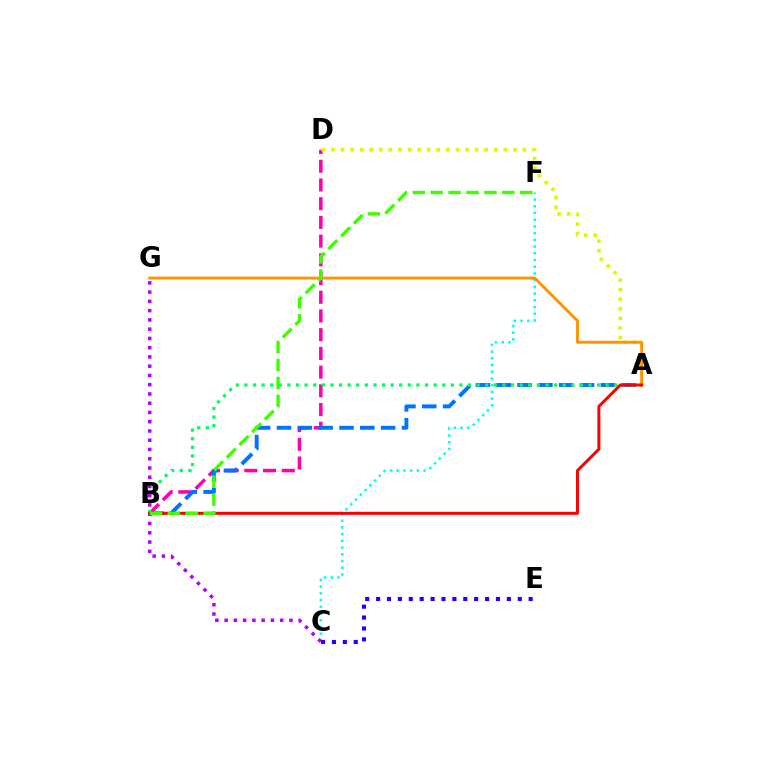{('B', 'D'): [{'color': '#ff00ac', 'line_style': 'dashed', 'thickness': 2.54}], ('A', 'D'): [{'color': '#d1ff00', 'line_style': 'dotted', 'thickness': 2.6}], ('A', 'B'): [{'color': '#0074ff', 'line_style': 'dashed', 'thickness': 2.83}, {'color': '#00ff5c', 'line_style': 'dotted', 'thickness': 2.34}, {'color': '#ff0000', 'line_style': 'solid', 'thickness': 2.16}], ('C', 'F'): [{'color': '#00fff6', 'line_style': 'dotted', 'thickness': 1.83}], ('A', 'G'): [{'color': '#ff9400', 'line_style': 'solid', 'thickness': 2.08}], ('C', 'G'): [{'color': '#b900ff', 'line_style': 'dotted', 'thickness': 2.51}], ('C', 'E'): [{'color': '#2500ff', 'line_style': 'dotted', 'thickness': 2.96}], ('B', 'F'): [{'color': '#3dff00', 'line_style': 'dashed', 'thickness': 2.43}]}